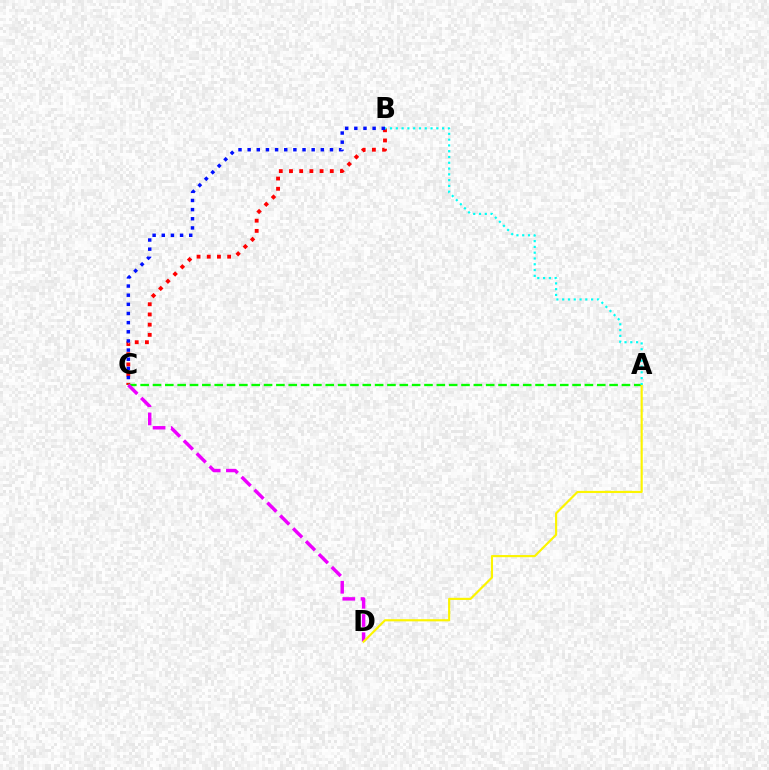{('B', 'C'): [{'color': '#ff0000', 'line_style': 'dotted', 'thickness': 2.77}, {'color': '#0010ff', 'line_style': 'dotted', 'thickness': 2.49}], ('A', 'C'): [{'color': '#08ff00', 'line_style': 'dashed', 'thickness': 1.68}], ('C', 'D'): [{'color': '#ee00ff', 'line_style': 'dashed', 'thickness': 2.47}], ('A', 'D'): [{'color': '#fcf500', 'line_style': 'solid', 'thickness': 1.56}], ('A', 'B'): [{'color': '#00fff6', 'line_style': 'dotted', 'thickness': 1.57}]}